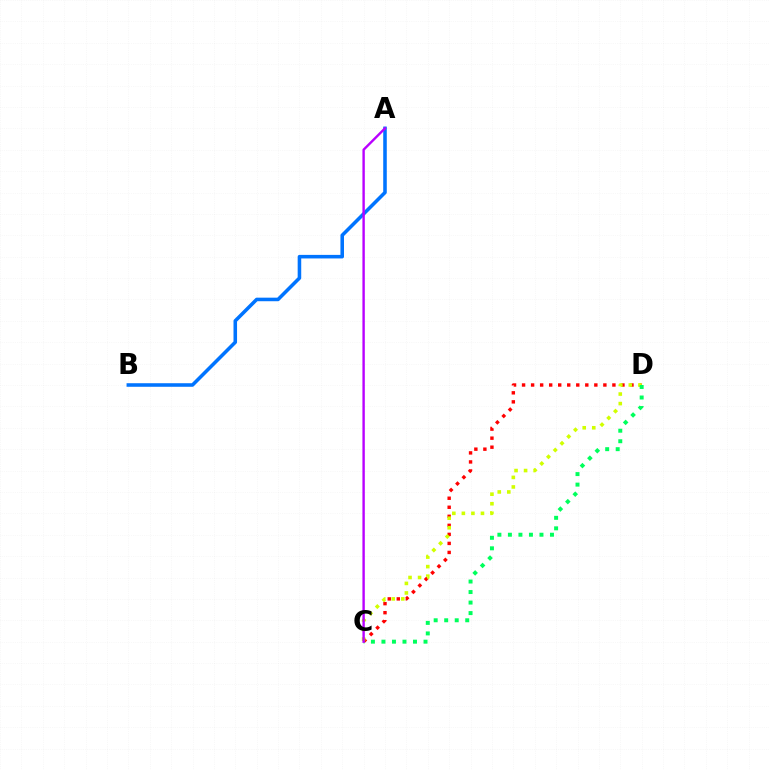{('C', 'D'): [{'color': '#ff0000', 'line_style': 'dotted', 'thickness': 2.45}, {'color': '#d1ff00', 'line_style': 'dotted', 'thickness': 2.59}, {'color': '#00ff5c', 'line_style': 'dotted', 'thickness': 2.86}], ('A', 'B'): [{'color': '#0074ff', 'line_style': 'solid', 'thickness': 2.56}], ('A', 'C'): [{'color': '#b900ff', 'line_style': 'solid', 'thickness': 1.72}]}